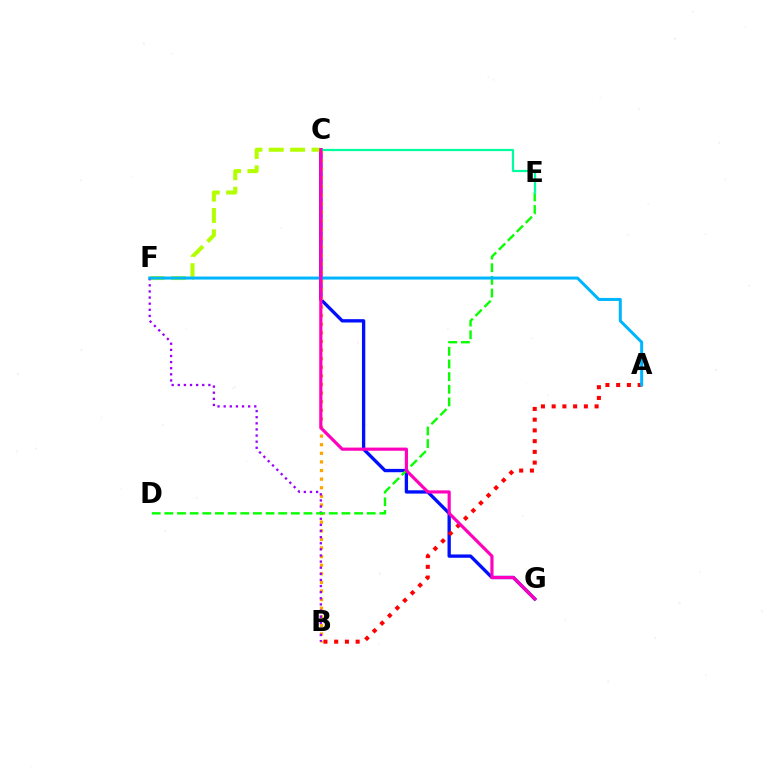{('C', 'G'): [{'color': '#0010ff', 'line_style': 'solid', 'thickness': 2.4}, {'color': '#ff00bd', 'line_style': 'solid', 'thickness': 2.28}], ('B', 'C'): [{'color': '#ffa500', 'line_style': 'dotted', 'thickness': 2.34}], ('A', 'B'): [{'color': '#ff0000', 'line_style': 'dotted', 'thickness': 2.92}], ('C', 'F'): [{'color': '#b3ff00', 'line_style': 'dashed', 'thickness': 2.9}], ('B', 'F'): [{'color': '#9b00ff', 'line_style': 'dotted', 'thickness': 1.66}], ('D', 'E'): [{'color': '#08ff00', 'line_style': 'dashed', 'thickness': 1.72}], ('A', 'F'): [{'color': '#00b5ff', 'line_style': 'solid', 'thickness': 2.17}], ('C', 'E'): [{'color': '#00ff9d', 'line_style': 'solid', 'thickness': 1.6}]}